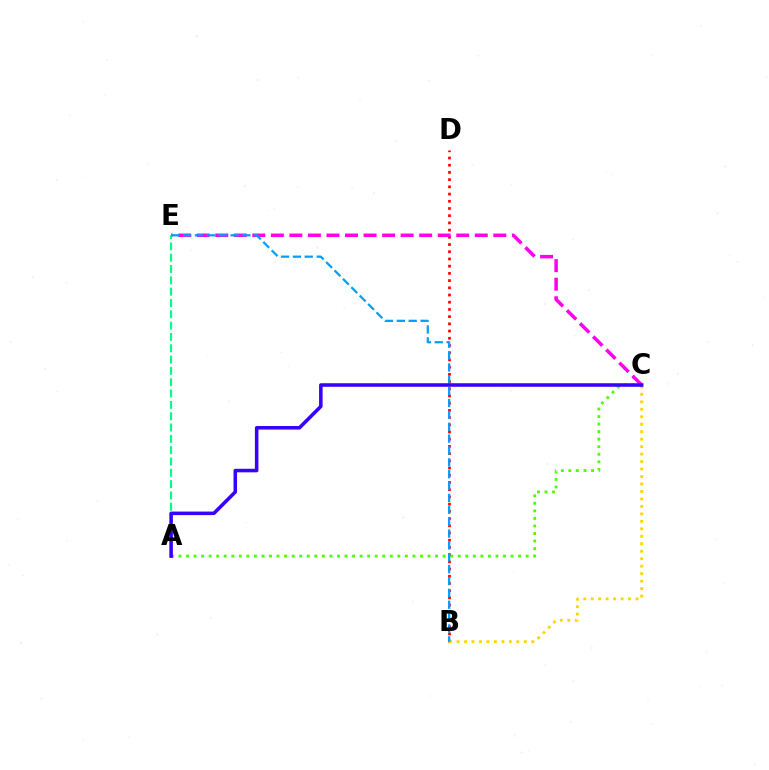{('B', 'D'): [{'color': '#ff0000', 'line_style': 'dotted', 'thickness': 1.96}], ('C', 'E'): [{'color': '#ff00ed', 'line_style': 'dashed', 'thickness': 2.52}], ('B', 'C'): [{'color': '#ffd500', 'line_style': 'dotted', 'thickness': 2.03}], ('A', 'E'): [{'color': '#00ff86', 'line_style': 'dashed', 'thickness': 1.54}], ('A', 'C'): [{'color': '#4fff00', 'line_style': 'dotted', 'thickness': 2.05}, {'color': '#3700ff', 'line_style': 'solid', 'thickness': 2.55}], ('B', 'E'): [{'color': '#009eff', 'line_style': 'dashed', 'thickness': 1.61}]}